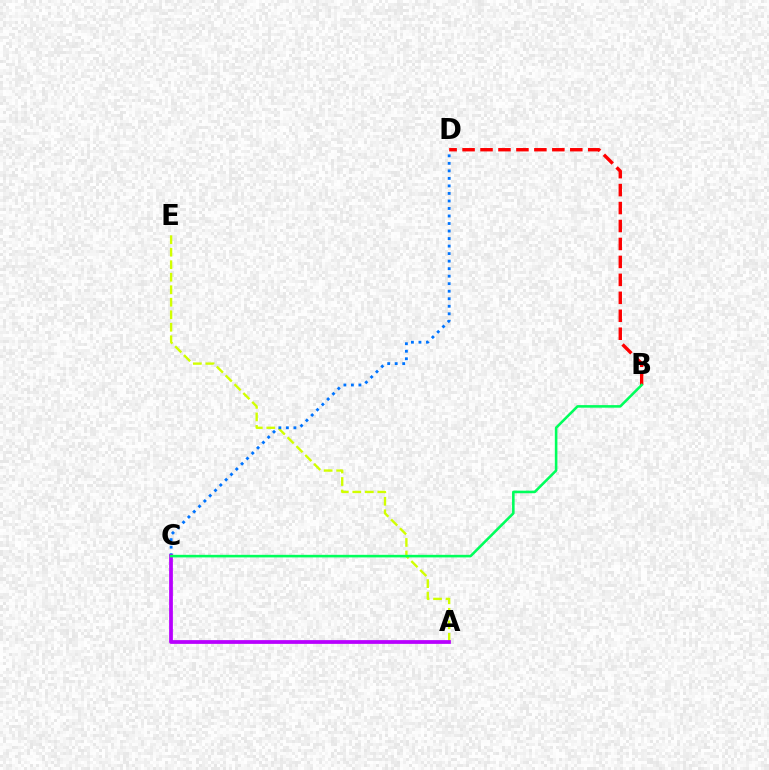{('A', 'E'): [{'color': '#d1ff00', 'line_style': 'dashed', 'thickness': 1.7}], ('C', 'D'): [{'color': '#0074ff', 'line_style': 'dotted', 'thickness': 2.04}], ('B', 'D'): [{'color': '#ff0000', 'line_style': 'dashed', 'thickness': 2.44}], ('A', 'C'): [{'color': '#b900ff', 'line_style': 'solid', 'thickness': 2.7}], ('B', 'C'): [{'color': '#00ff5c', 'line_style': 'solid', 'thickness': 1.86}]}